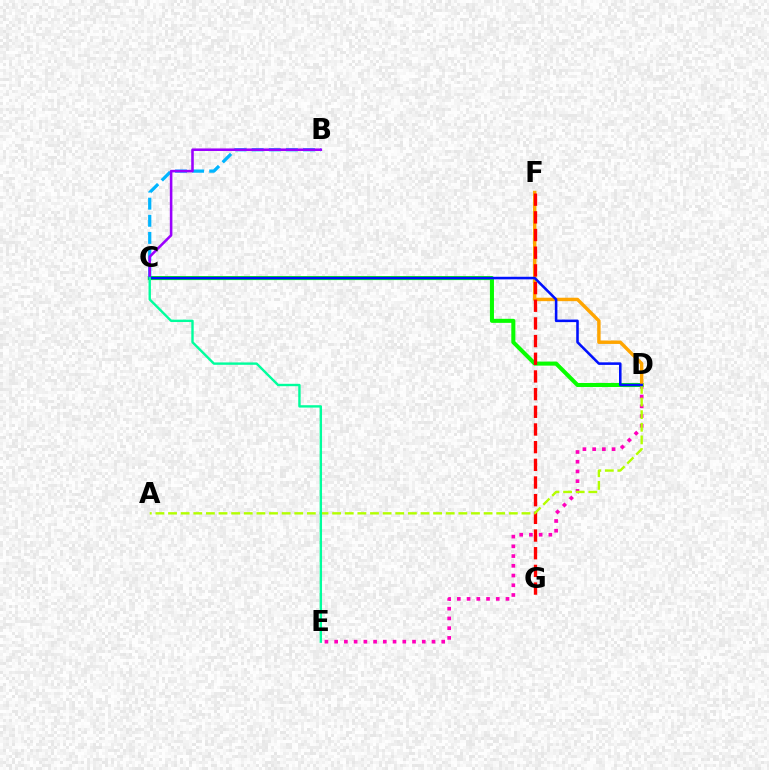{('D', 'E'): [{'color': '#ff00bd', 'line_style': 'dotted', 'thickness': 2.64}], ('C', 'D'): [{'color': '#08ff00', 'line_style': 'solid', 'thickness': 2.91}, {'color': '#0010ff', 'line_style': 'solid', 'thickness': 1.85}], ('B', 'C'): [{'color': '#00b5ff', 'line_style': 'dashed', 'thickness': 2.32}, {'color': '#9b00ff', 'line_style': 'solid', 'thickness': 1.85}], ('D', 'F'): [{'color': '#ffa500', 'line_style': 'solid', 'thickness': 2.46}], ('F', 'G'): [{'color': '#ff0000', 'line_style': 'dashed', 'thickness': 2.4}], ('A', 'D'): [{'color': '#b3ff00', 'line_style': 'dashed', 'thickness': 1.71}], ('C', 'E'): [{'color': '#00ff9d', 'line_style': 'solid', 'thickness': 1.72}]}